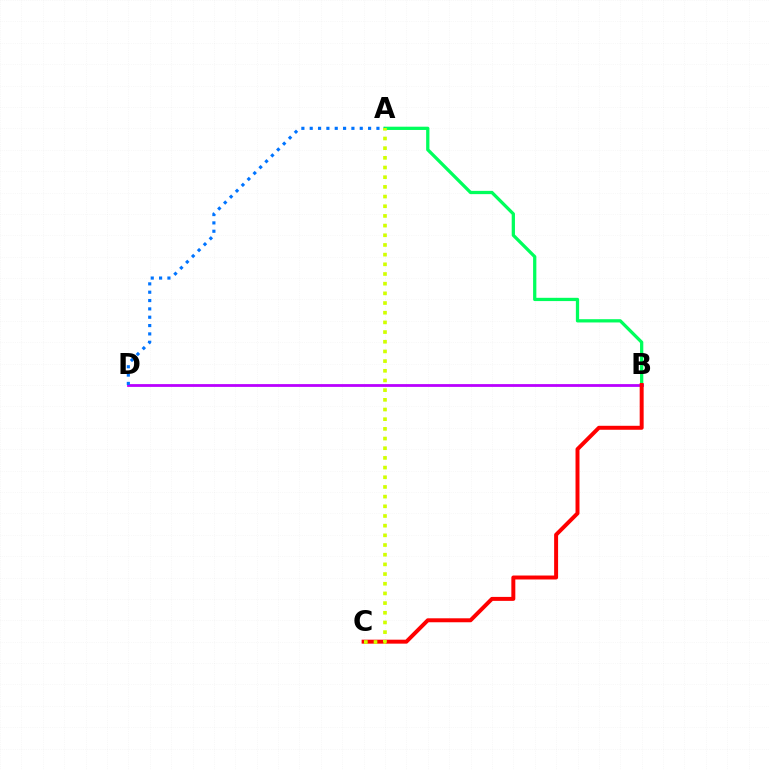{('A', 'B'): [{'color': '#00ff5c', 'line_style': 'solid', 'thickness': 2.35}], ('B', 'D'): [{'color': '#b900ff', 'line_style': 'solid', 'thickness': 2.01}], ('A', 'D'): [{'color': '#0074ff', 'line_style': 'dotted', 'thickness': 2.27}], ('B', 'C'): [{'color': '#ff0000', 'line_style': 'solid', 'thickness': 2.85}], ('A', 'C'): [{'color': '#d1ff00', 'line_style': 'dotted', 'thickness': 2.63}]}